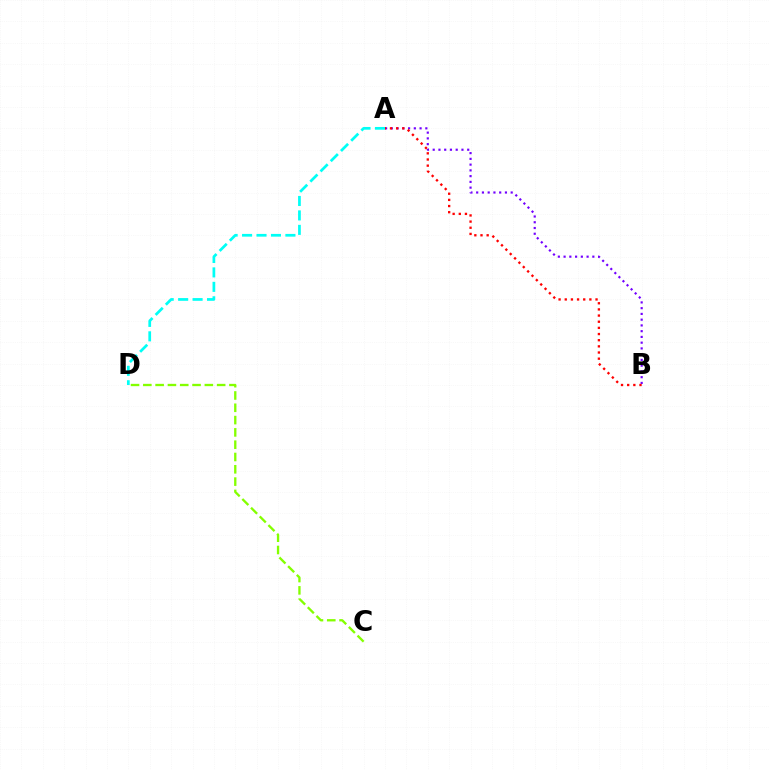{('A', 'B'): [{'color': '#7200ff', 'line_style': 'dotted', 'thickness': 1.56}, {'color': '#ff0000', 'line_style': 'dotted', 'thickness': 1.67}], ('C', 'D'): [{'color': '#84ff00', 'line_style': 'dashed', 'thickness': 1.67}], ('A', 'D'): [{'color': '#00fff6', 'line_style': 'dashed', 'thickness': 1.96}]}